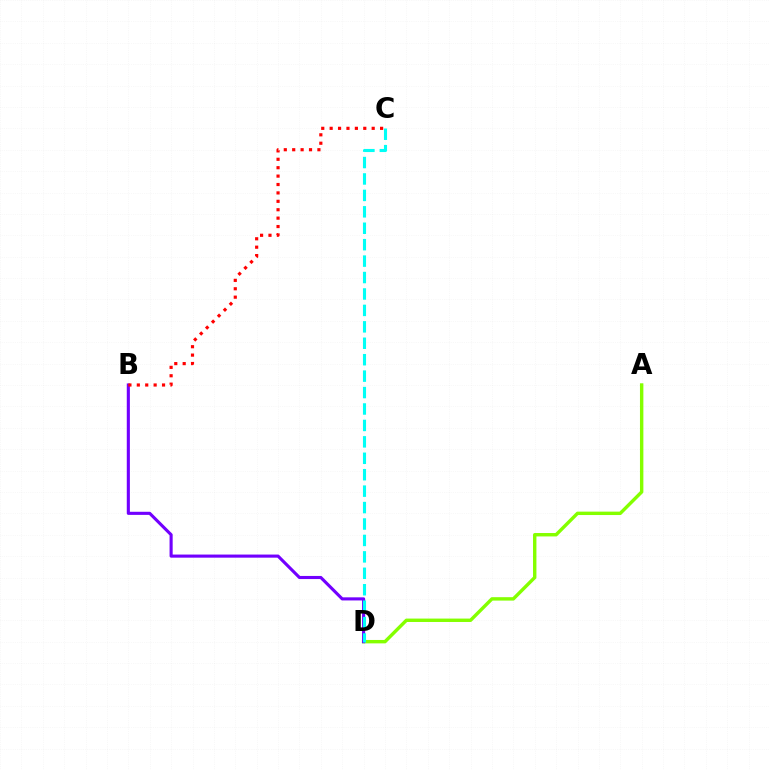{('A', 'D'): [{'color': '#84ff00', 'line_style': 'solid', 'thickness': 2.45}], ('B', 'D'): [{'color': '#7200ff', 'line_style': 'solid', 'thickness': 2.24}], ('B', 'C'): [{'color': '#ff0000', 'line_style': 'dotted', 'thickness': 2.28}], ('C', 'D'): [{'color': '#00fff6', 'line_style': 'dashed', 'thickness': 2.23}]}